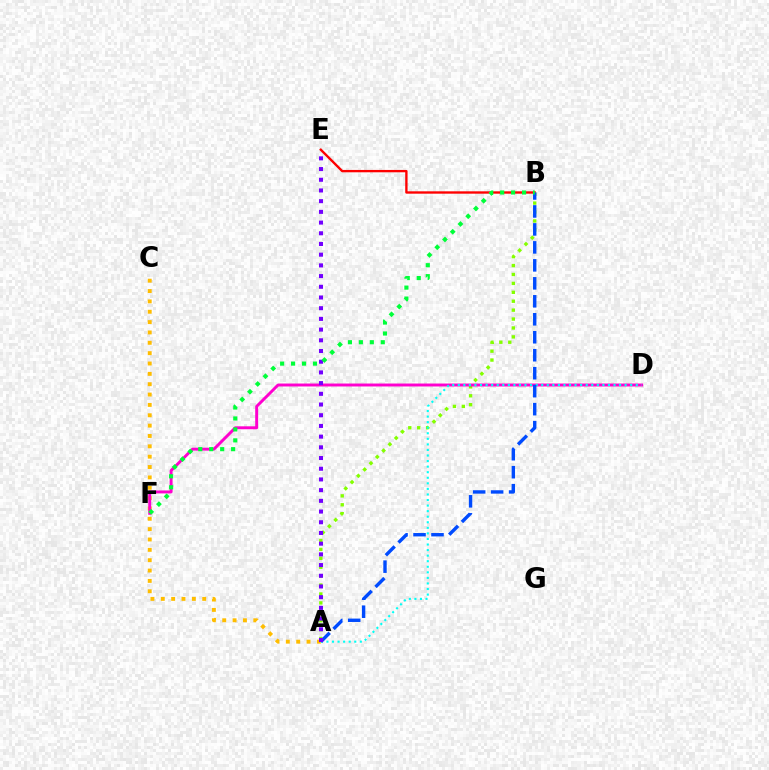{('A', 'C'): [{'color': '#ffbd00', 'line_style': 'dotted', 'thickness': 2.81}], ('B', 'E'): [{'color': '#ff0000', 'line_style': 'solid', 'thickness': 1.69}], ('A', 'B'): [{'color': '#84ff00', 'line_style': 'dotted', 'thickness': 2.42}, {'color': '#004bff', 'line_style': 'dashed', 'thickness': 2.44}], ('D', 'F'): [{'color': '#ff00cf', 'line_style': 'solid', 'thickness': 2.11}], ('A', 'D'): [{'color': '#00fff6', 'line_style': 'dotted', 'thickness': 1.51}], ('A', 'E'): [{'color': '#7200ff', 'line_style': 'dotted', 'thickness': 2.91}], ('B', 'F'): [{'color': '#00ff39', 'line_style': 'dotted', 'thickness': 2.98}]}